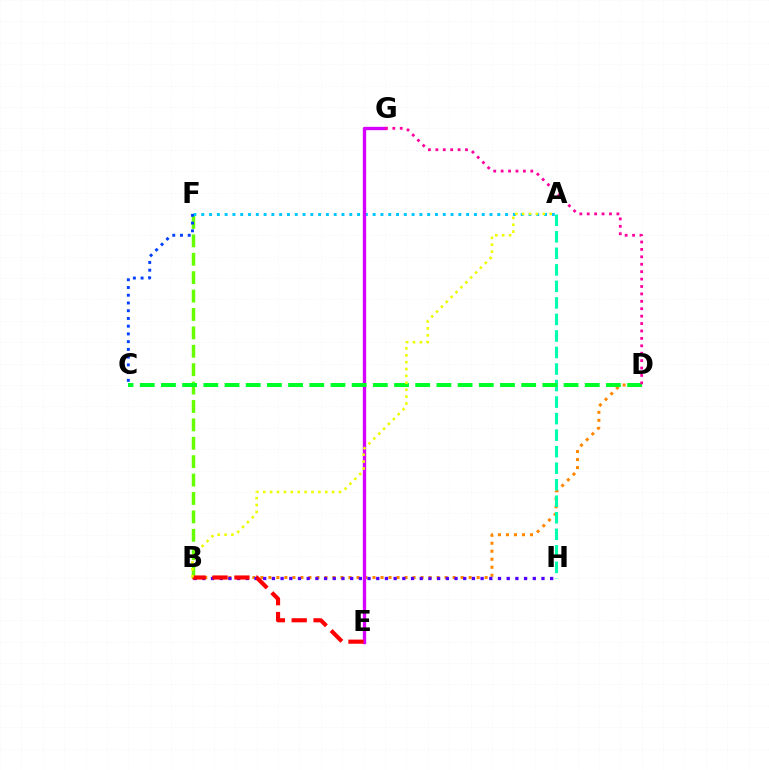{('A', 'F'): [{'color': '#00c7ff', 'line_style': 'dotted', 'thickness': 2.12}], ('B', 'D'): [{'color': '#ff8800', 'line_style': 'dotted', 'thickness': 2.18}], ('E', 'G'): [{'color': '#d600ff', 'line_style': 'solid', 'thickness': 2.42}], ('B', 'H'): [{'color': '#4f00ff', 'line_style': 'dotted', 'thickness': 2.36}], ('A', 'H'): [{'color': '#00ffaf', 'line_style': 'dashed', 'thickness': 2.25}], ('B', 'F'): [{'color': '#66ff00', 'line_style': 'dashed', 'thickness': 2.5}], ('C', 'F'): [{'color': '#003fff', 'line_style': 'dotted', 'thickness': 2.1}], ('C', 'D'): [{'color': '#00ff27', 'line_style': 'dashed', 'thickness': 2.88}], ('B', 'E'): [{'color': '#ff0000', 'line_style': 'dashed', 'thickness': 2.97}], ('A', 'B'): [{'color': '#eeff00', 'line_style': 'dotted', 'thickness': 1.87}], ('D', 'G'): [{'color': '#ff00a0', 'line_style': 'dotted', 'thickness': 2.01}]}